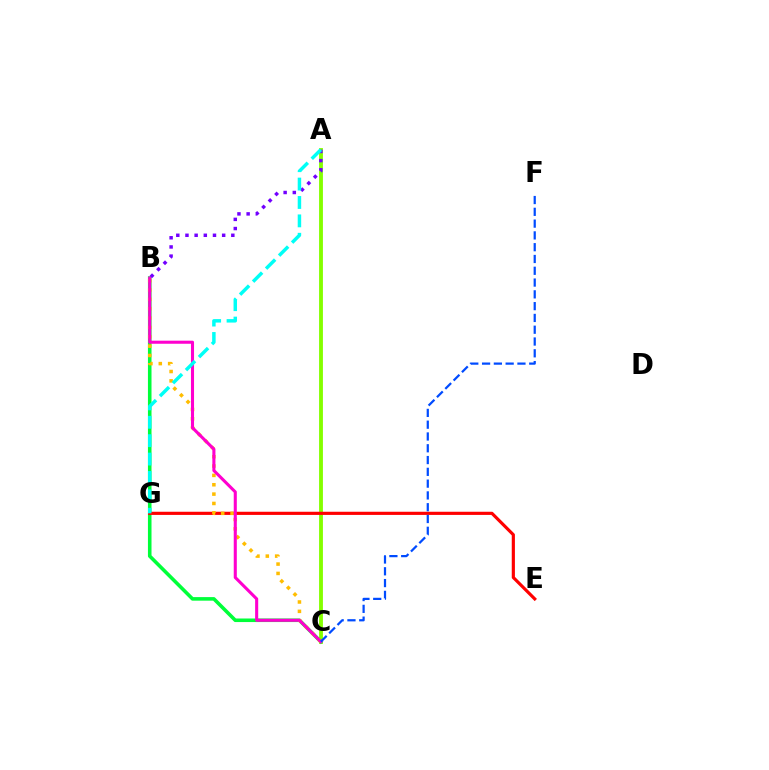{('A', 'C'): [{'color': '#84ff00', 'line_style': 'solid', 'thickness': 2.77}], ('B', 'C'): [{'color': '#00ff39', 'line_style': 'solid', 'thickness': 2.57}, {'color': '#ffbd00', 'line_style': 'dotted', 'thickness': 2.54}, {'color': '#ff00cf', 'line_style': 'solid', 'thickness': 2.21}], ('E', 'G'): [{'color': '#ff0000', 'line_style': 'solid', 'thickness': 2.27}], ('C', 'F'): [{'color': '#004bff', 'line_style': 'dashed', 'thickness': 1.6}], ('A', 'B'): [{'color': '#7200ff', 'line_style': 'dotted', 'thickness': 2.49}], ('A', 'G'): [{'color': '#00fff6', 'line_style': 'dashed', 'thickness': 2.5}]}